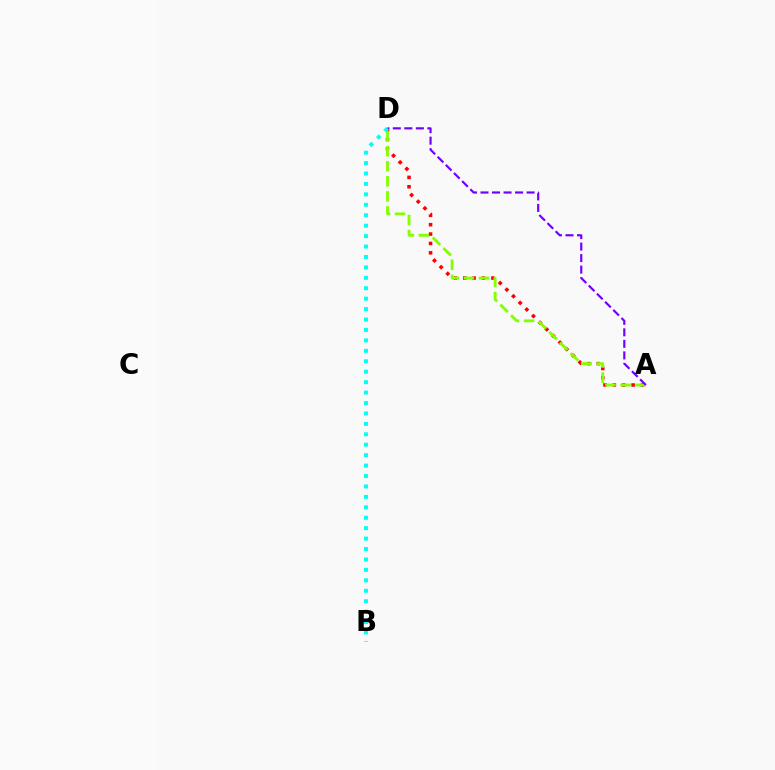{('A', 'D'): [{'color': '#ff0000', 'line_style': 'dotted', 'thickness': 2.55}, {'color': '#84ff00', 'line_style': 'dashed', 'thickness': 2.05}, {'color': '#7200ff', 'line_style': 'dashed', 'thickness': 1.57}], ('B', 'D'): [{'color': '#00fff6', 'line_style': 'dotted', 'thickness': 2.83}]}